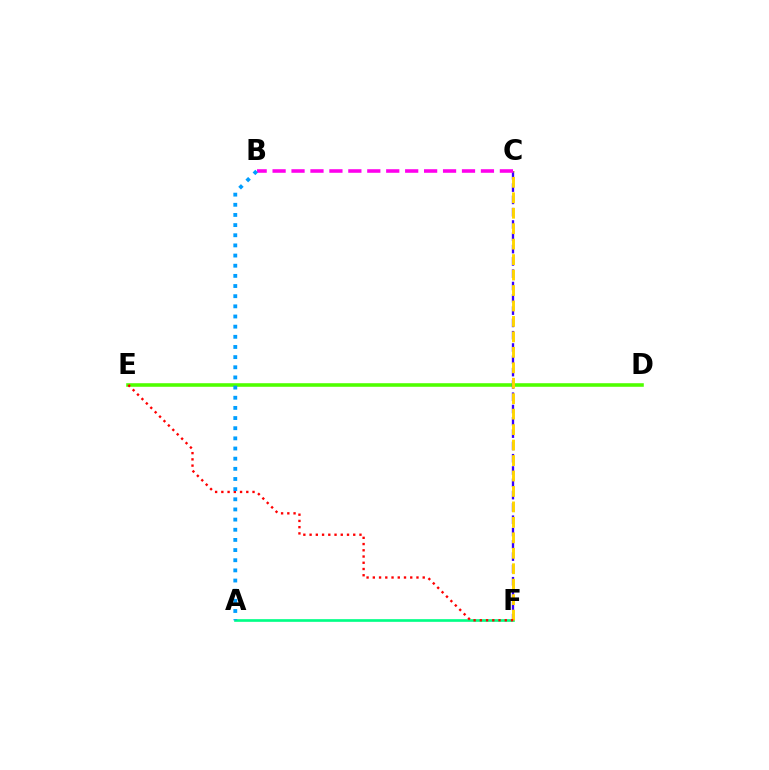{('A', 'F'): [{'color': '#00ff86', 'line_style': 'solid', 'thickness': 1.92}], ('D', 'E'): [{'color': '#4fff00', 'line_style': 'solid', 'thickness': 2.57}], ('C', 'F'): [{'color': '#3700ff', 'line_style': 'dashed', 'thickness': 1.67}, {'color': '#ffd500', 'line_style': 'dashed', 'thickness': 2.1}], ('B', 'C'): [{'color': '#ff00ed', 'line_style': 'dashed', 'thickness': 2.57}], ('E', 'F'): [{'color': '#ff0000', 'line_style': 'dotted', 'thickness': 1.69}], ('A', 'B'): [{'color': '#009eff', 'line_style': 'dotted', 'thickness': 2.76}]}